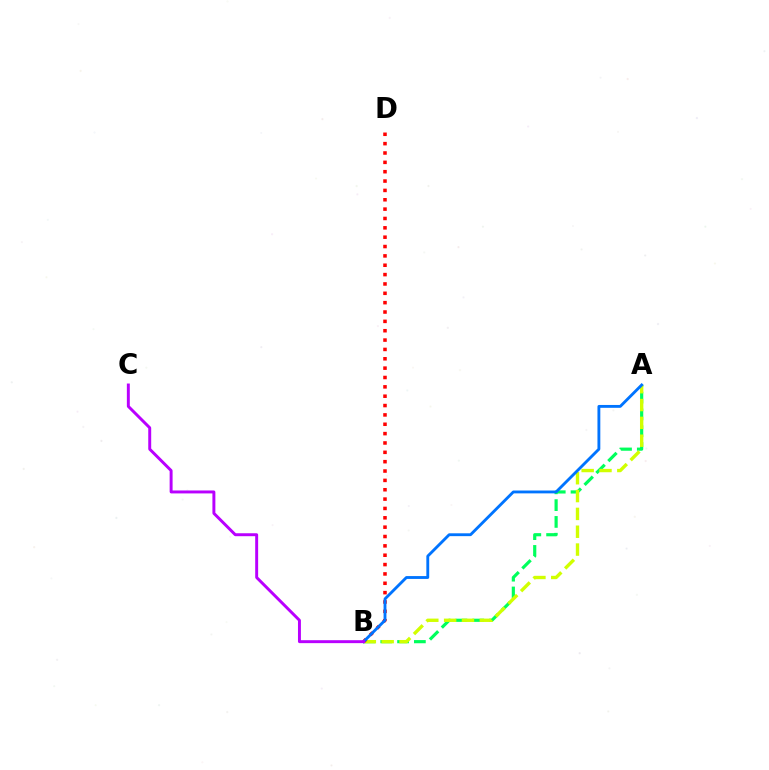{('A', 'B'): [{'color': '#00ff5c', 'line_style': 'dashed', 'thickness': 2.28}, {'color': '#d1ff00', 'line_style': 'dashed', 'thickness': 2.42}, {'color': '#0074ff', 'line_style': 'solid', 'thickness': 2.05}], ('B', 'D'): [{'color': '#ff0000', 'line_style': 'dotted', 'thickness': 2.54}], ('B', 'C'): [{'color': '#b900ff', 'line_style': 'solid', 'thickness': 2.12}]}